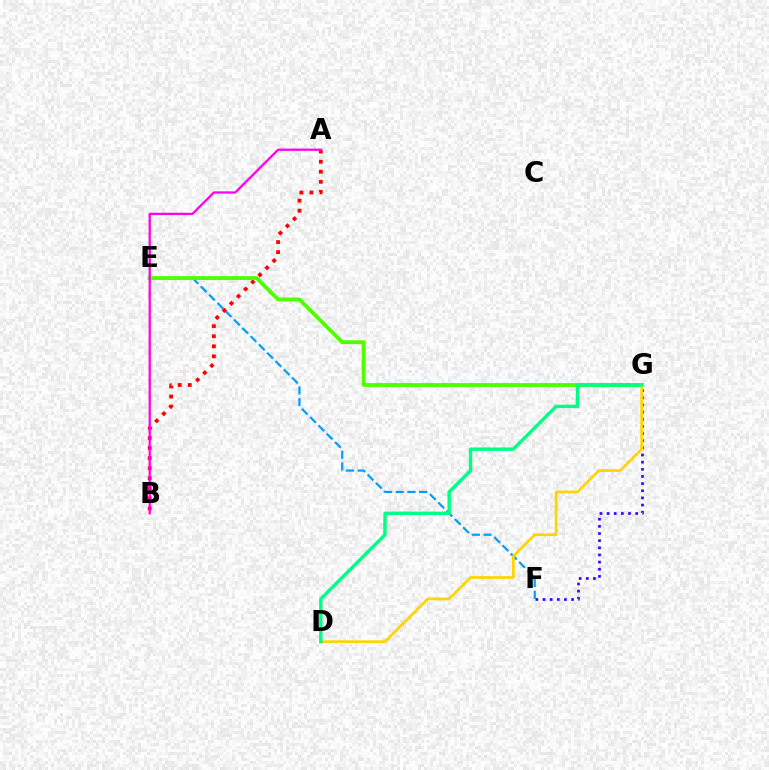{('E', 'F'): [{'color': '#009eff', 'line_style': 'dashed', 'thickness': 1.59}], ('A', 'B'): [{'color': '#ff0000', 'line_style': 'dotted', 'thickness': 2.73}, {'color': '#ff00ed', 'line_style': 'solid', 'thickness': 1.63}], ('F', 'G'): [{'color': '#3700ff', 'line_style': 'dotted', 'thickness': 1.94}], ('E', 'G'): [{'color': '#4fff00', 'line_style': 'solid', 'thickness': 2.76}], ('D', 'G'): [{'color': '#ffd500', 'line_style': 'solid', 'thickness': 1.96}, {'color': '#00ff86', 'line_style': 'solid', 'thickness': 2.46}]}